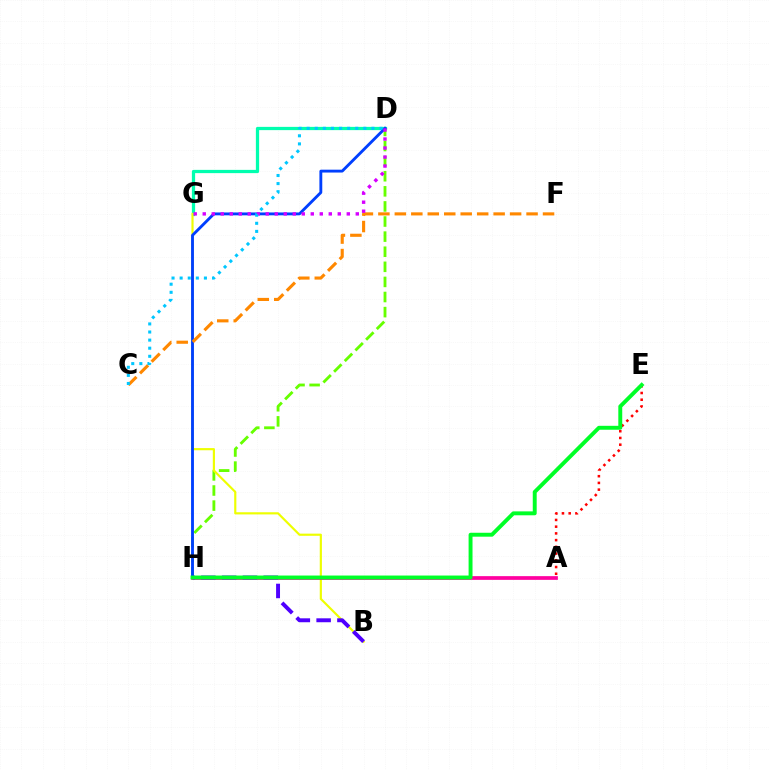{('D', 'H'): [{'color': '#66ff00', 'line_style': 'dashed', 'thickness': 2.05}, {'color': '#003fff', 'line_style': 'solid', 'thickness': 2.06}], ('A', 'E'): [{'color': '#ff0000', 'line_style': 'dotted', 'thickness': 1.83}], ('D', 'G'): [{'color': '#00ffaf', 'line_style': 'solid', 'thickness': 2.34}, {'color': '#d600ff', 'line_style': 'dotted', 'thickness': 2.45}], ('B', 'G'): [{'color': '#eeff00', 'line_style': 'solid', 'thickness': 1.56}], ('A', 'H'): [{'color': '#ff00a0', 'line_style': 'solid', 'thickness': 2.68}], ('C', 'F'): [{'color': '#ff8800', 'line_style': 'dashed', 'thickness': 2.24}], ('C', 'D'): [{'color': '#00c7ff', 'line_style': 'dotted', 'thickness': 2.2}], ('B', 'H'): [{'color': '#4f00ff', 'line_style': 'dashed', 'thickness': 2.82}], ('E', 'H'): [{'color': '#00ff27', 'line_style': 'solid', 'thickness': 2.82}]}